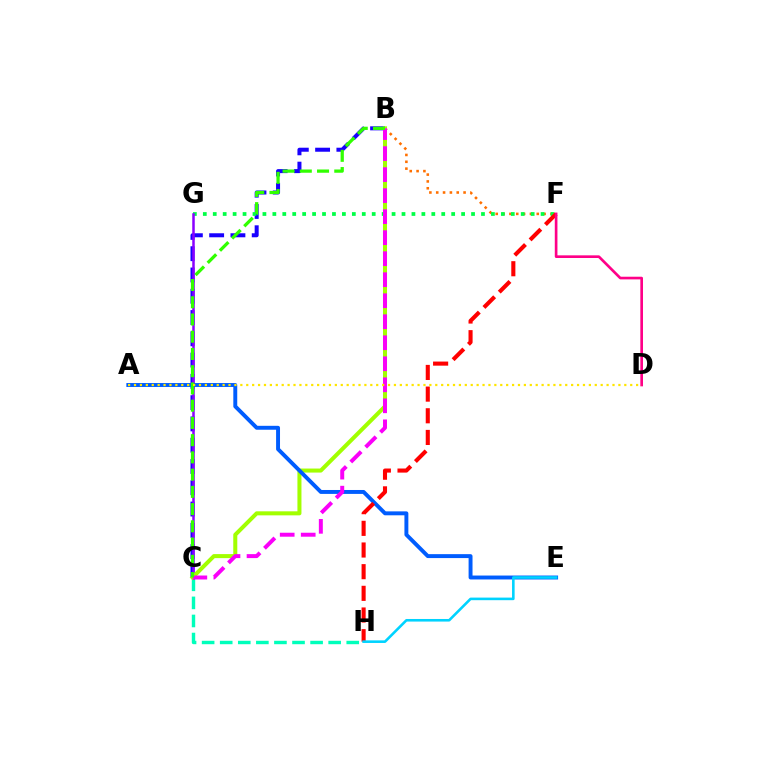{('B', 'F'): [{'color': '#ff7000', 'line_style': 'dotted', 'thickness': 1.86}], ('B', 'C'): [{'color': '#1900ff', 'line_style': 'dashed', 'thickness': 2.89}, {'color': '#a2ff00', 'line_style': 'solid', 'thickness': 2.9}, {'color': '#fa00f9', 'line_style': 'dashed', 'thickness': 2.85}, {'color': '#31ff00', 'line_style': 'dashed', 'thickness': 2.34}], ('C', 'H'): [{'color': '#00ffbb', 'line_style': 'dashed', 'thickness': 2.46}], ('F', 'G'): [{'color': '#00ff45', 'line_style': 'dotted', 'thickness': 2.7}], ('C', 'G'): [{'color': '#8a00ff', 'line_style': 'solid', 'thickness': 1.81}], ('A', 'E'): [{'color': '#005dff', 'line_style': 'solid', 'thickness': 2.82}], ('F', 'H'): [{'color': '#ff0000', 'line_style': 'dashed', 'thickness': 2.94}], ('D', 'F'): [{'color': '#ff0088', 'line_style': 'solid', 'thickness': 1.91}], ('E', 'H'): [{'color': '#00d3ff', 'line_style': 'solid', 'thickness': 1.87}], ('A', 'D'): [{'color': '#ffe600', 'line_style': 'dotted', 'thickness': 1.6}]}